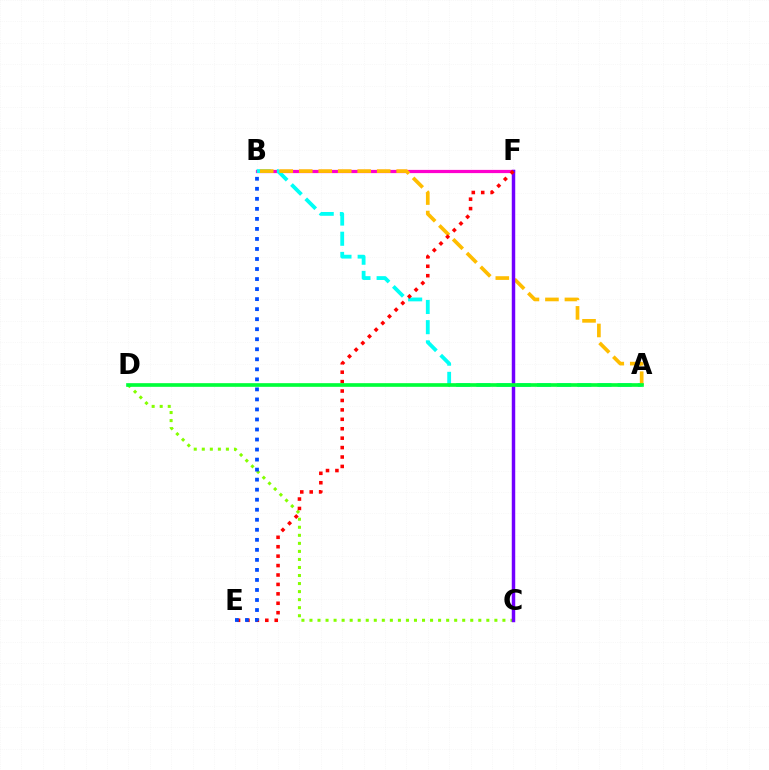{('B', 'F'): [{'color': '#ff00cf', 'line_style': 'solid', 'thickness': 2.32}], ('A', 'B'): [{'color': '#00fff6', 'line_style': 'dashed', 'thickness': 2.74}, {'color': '#ffbd00', 'line_style': 'dashed', 'thickness': 2.65}], ('C', 'D'): [{'color': '#84ff00', 'line_style': 'dotted', 'thickness': 2.18}], ('C', 'F'): [{'color': '#7200ff', 'line_style': 'solid', 'thickness': 2.49}], ('E', 'F'): [{'color': '#ff0000', 'line_style': 'dotted', 'thickness': 2.56}], ('A', 'D'): [{'color': '#00ff39', 'line_style': 'solid', 'thickness': 2.64}], ('B', 'E'): [{'color': '#004bff', 'line_style': 'dotted', 'thickness': 2.72}]}